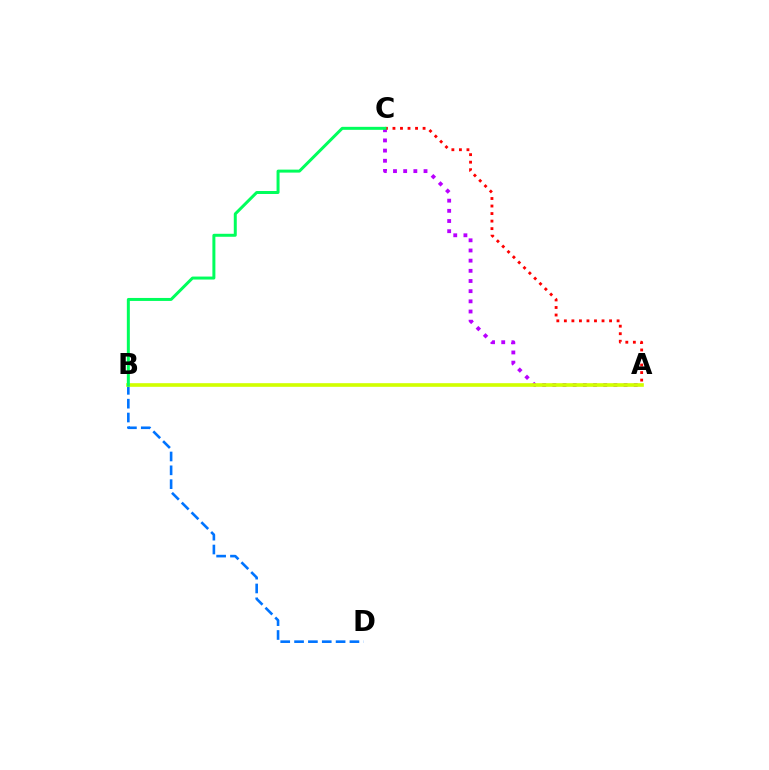{('A', 'C'): [{'color': '#b900ff', 'line_style': 'dotted', 'thickness': 2.76}, {'color': '#ff0000', 'line_style': 'dotted', 'thickness': 2.05}], ('B', 'D'): [{'color': '#0074ff', 'line_style': 'dashed', 'thickness': 1.88}], ('A', 'B'): [{'color': '#d1ff00', 'line_style': 'solid', 'thickness': 2.62}], ('B', 'C'): [{'color': '#00ff5c', 'line_style': 'solid', 'thickness': 2.15}]}